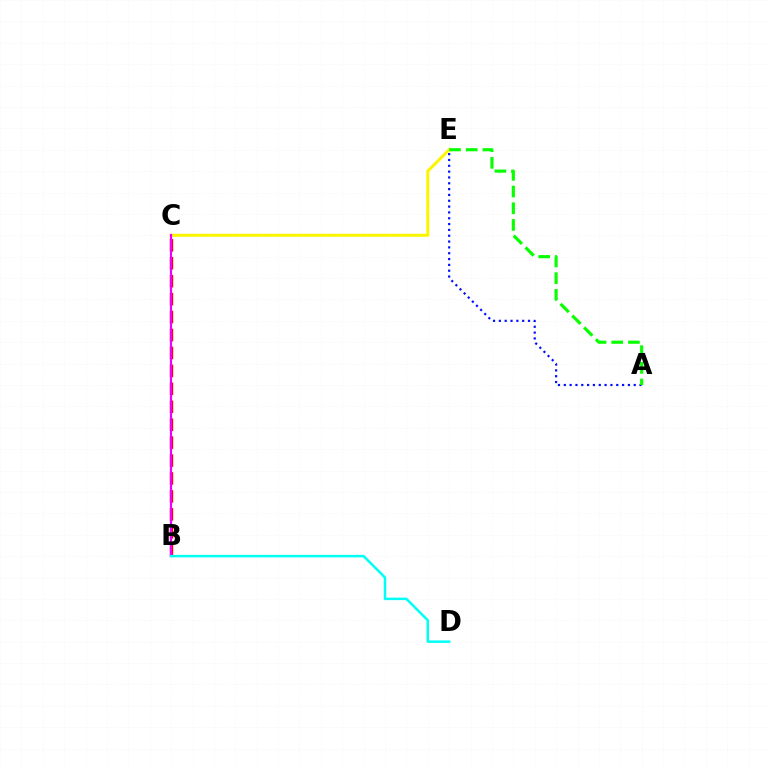{('C', 'E'): [{'color': '#fcf500', 'line_style': 'solid', 'thickness': 2.17}], ('A', 'E'): [{'color': '#0010ff', 'line_style': 'dotted', 'thickness': 1.58}, {'color': '#08ff00', 'line_style': 'dashed', 'thickness': 2.27}], ('B', 'C'): [{'color': '#ff0000', 'line_style': 'dashed', 'thickness': 2.44}, {'color': '#ee00ff', 'line_style': 'solid', 'thickness': 1.59}], ('B', 'D'): [{'color': '#00fff6', 'line_style': 'solid', 'thickness': 1.8}]}